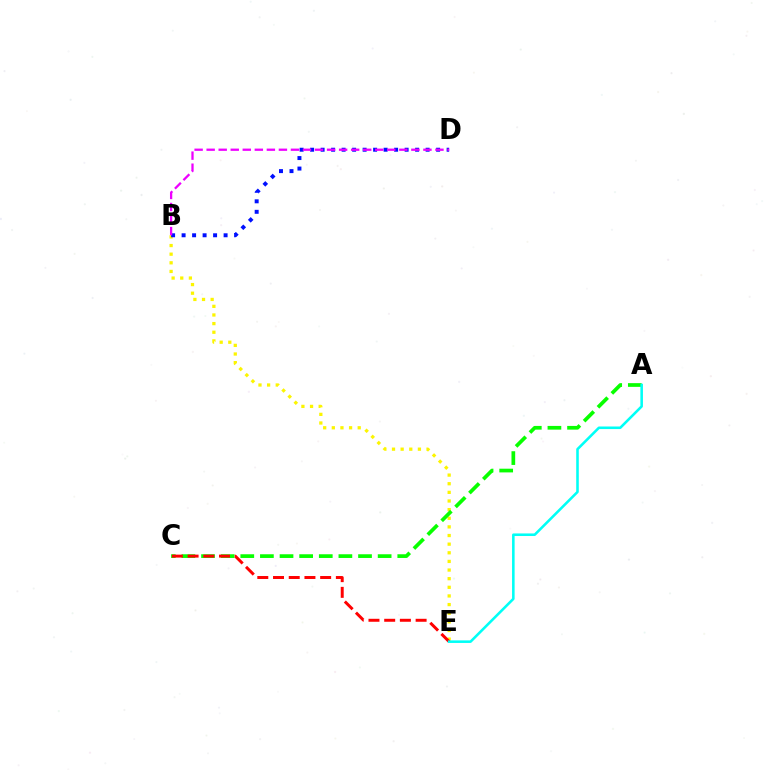{('B', 'E'): [{'color': '#fcf500', 'line_style': 'dotted', 'thickness': 2.35}], ('A', 'C'): [{'color': '#08ff00', 'line_style': 'dashed', 'thickness': 2.67}], ('B', 'D'): [{'color': '#0010ff', 'line_style': 'dotted', 'thickness': 2.85}, {'color': '#ee00ff', 'line_style': 'dashed', 'thickness': 1.64}], ('C', 'E'): [{'color': '#ff0000', 'line_style': 'dashed', 'thickness': 2.13}], ('A', 'E'): [{'color': '#00fff6', 'line_style': 'solid', 'thickness': 1.85}]}